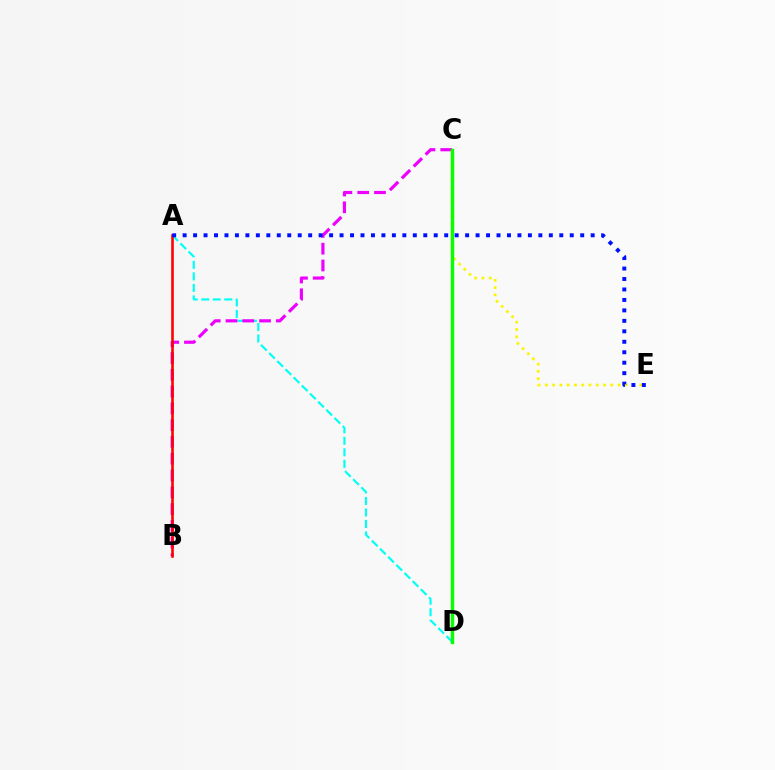{('A', 'D'): [{'color': '#00fff6', 'line_style': 'dashed', 'thickness': 1.56}], ('B', 'C'): [{'color': '#ee00ff', 'line_style': 'dashed', 'thickness': 2.28}], ('C', 'E'): [{'color': '#fcf500', 'line_style': 'dotted', 'thickness': 1.97}], ('A', 'B'): [{'color': '#ff0000', 'line_style': 'solid', 'thickness': 1.86}], ('C', 'D'): [{'color': '#08ff00', 'line_style': 'solid', 'thickness': 2.46}], ('A', 'E'): [{'color': '#0010ff', 'line_style': 'dotted', 'thickness': 2.84}]}